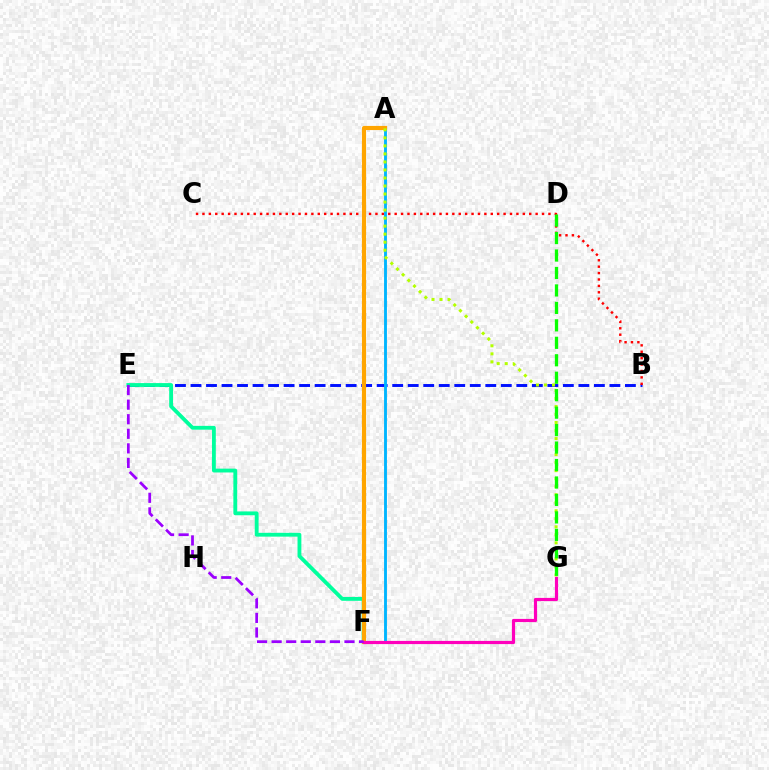{('B', 'E'): [{'color': '#0010ff', 'line_style': 'dashed', 'thickness': 2.11}], ('A', 'F'): [{'color': '#00b5ff', 'line_style': 'solid', 'thickness': 2.07}, {'color': '#ffa500', 'line_style': 'solid', 'thickness': 2.98}], ('E', 'F'): [{'color': '#00ff9d', 'line_style': 'solid', 'thickness': 2.76}, {'color': '#9b00ff', 'line_style': 'dashed', 'thickness': 1.98}], ('B', 'C'): [{'color': '#ff0000', 'line_style': 'dotted', 'thickness': 1.74}], ('A', 'G'): [{'color': '#b3ff00', 'line_style': 'dotted', 'thickness': 2.18}], ('F', 'G'): [{'color': '#ff00bd', 'line_style': 'solid', 'thickness': 2.29}], ('D', 'G'): [{'color': '#08ff00', 'line_style': 'dashed', 'thickness': 2.37}]}